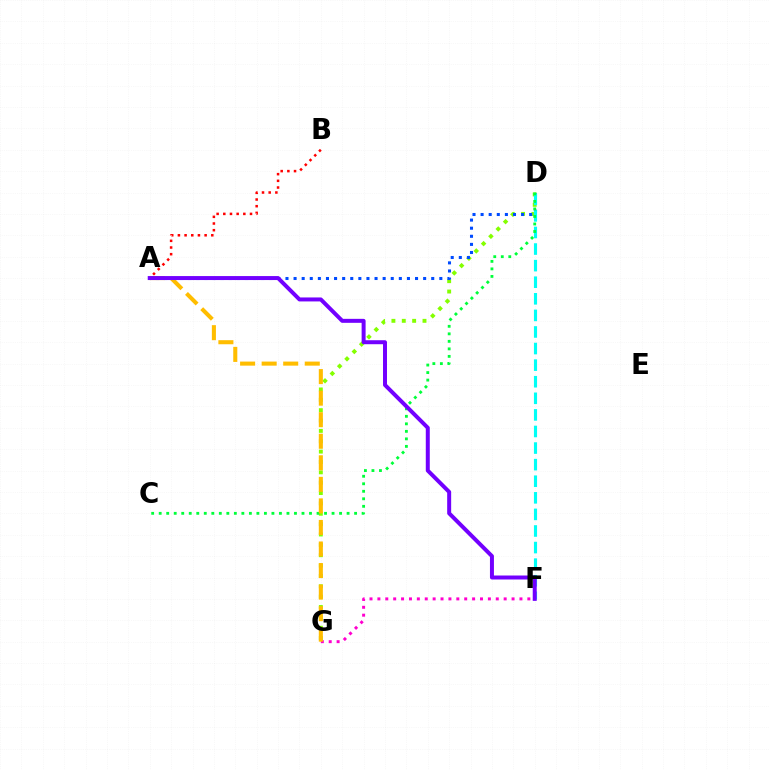{('D', 'G'): [{'color': '#84ff00', 'line_style': 'dotted', 'thickness': 2.81}], ('A', 'B'): [{'color': '#ff0000', 'line_style': 'dotted', 'thickness': 1.81}], ('A', 'D'): [{'color': '#004bff', 'line_style': 'dotted', 'thickness': 2.2}], ('D', 'F'): [{'color': '#00fff6', 'line_style': 'dashed', 'thickness': 2.25}], ('F', 'G'): [{'color': '#ff00cf', 'line_style': 'dotted', 'thickness': 2.14}], ('C', 'D'): [{'color': '#00ff39', 'line_style': 'dotted', 'thickness': 2.04}], ('A', 'G'): [{'color': '#ffbd00', 'line_style': 'dashed', 'thickness': 2.93}], ('A', 'F'): [{'color': '#7200ff', 'line_style': 'solid', 'thickness': 2.87}]}